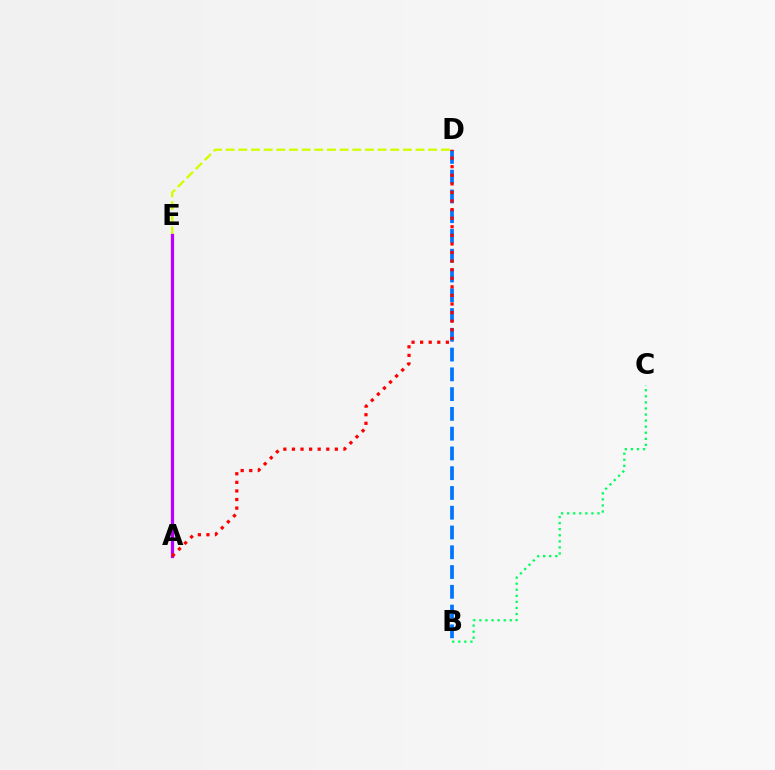{('B', 'C'): [{'color': '#00ff5c', 'line_style': 'dotted', 'thickness': 1.65}], ('B', 'D'): [{'color': '#0074ff', 'line_style': 'dashed', 'thickness': 2.69}], ('D', 'E'): [{'color': '#d1ff00', 'line_style': 'dashed', 'thickness': 1.72}], ('A', 'E'): [{'color': '#b900ff', 'line_style': 'solid', 'thickness': 2.34}], ('A', 'D'): [{'color': '#ff0000', 'line_style': 'dotted', 'thickness': 2.33}]}